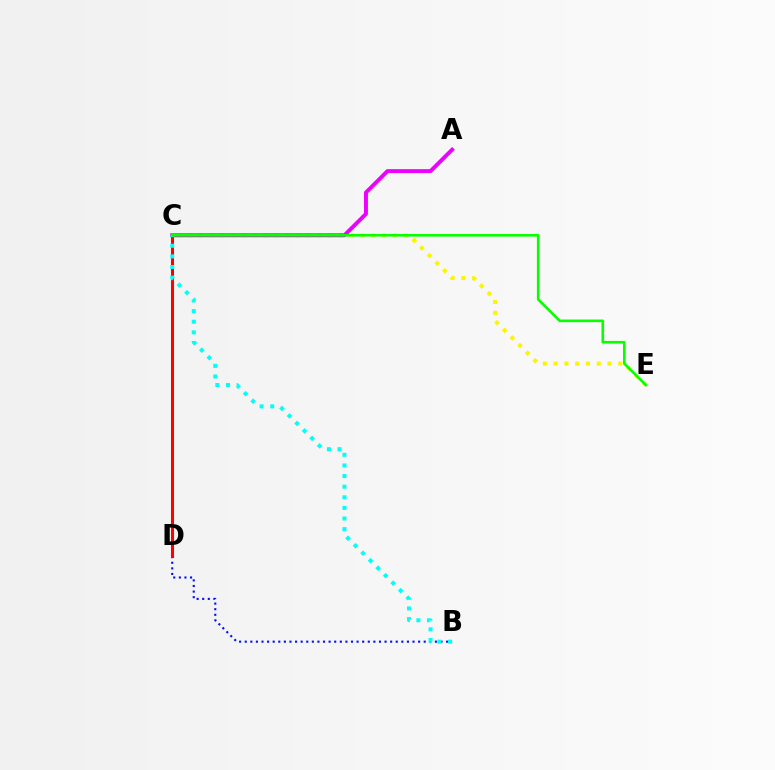{('B', 'D'): [{'color': '#0010ff', 'line_style': 'dotted', 'thickness': 1.52}], ('C', 'E'): [{'color': '#fcf500', 'line_style': 'dotted', 'thickness': 2.93}, {'color': '#08ff00', 'line_style': 'solid', 'thickness': 1.89}], ('A', 'C'): [{'color': '#ee00ff', 'line_style': 'solid', 'thickness': 2.83}], ('C', 'D'): [{'color': '#ff0000', 'line_style': 'solid', 'thickness': 2.19}], ('B', 'C'): [{'color': '#00fff6', 'line_style': 'dotted', 'thickness': 2.88}]}